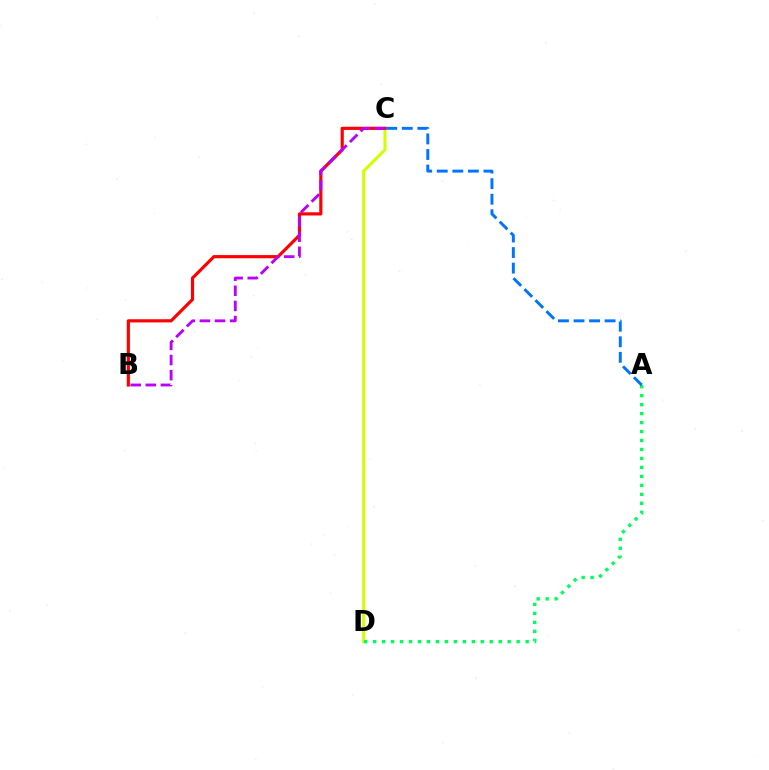{('C', 'D'): [{'color': '#d1ff00', 'line_style': 'solid', 'thickness': 2.19}], ('A', 'D'): [{'color': '#00ff5c', 'line_style': 'dotted', 'thickness': 2.44}], ('B', 'C'): [{'color': '#ff0000', 'line_style': 'solid', 'thickness': 2.28}, {'color': '#b900ff', 'line_style': 'dashed', 'thickness': 2.05}], ('A', 'C'): [{'color': '#0074ff', 'line_style': 'dashed', 'thickness': 2.11}]}